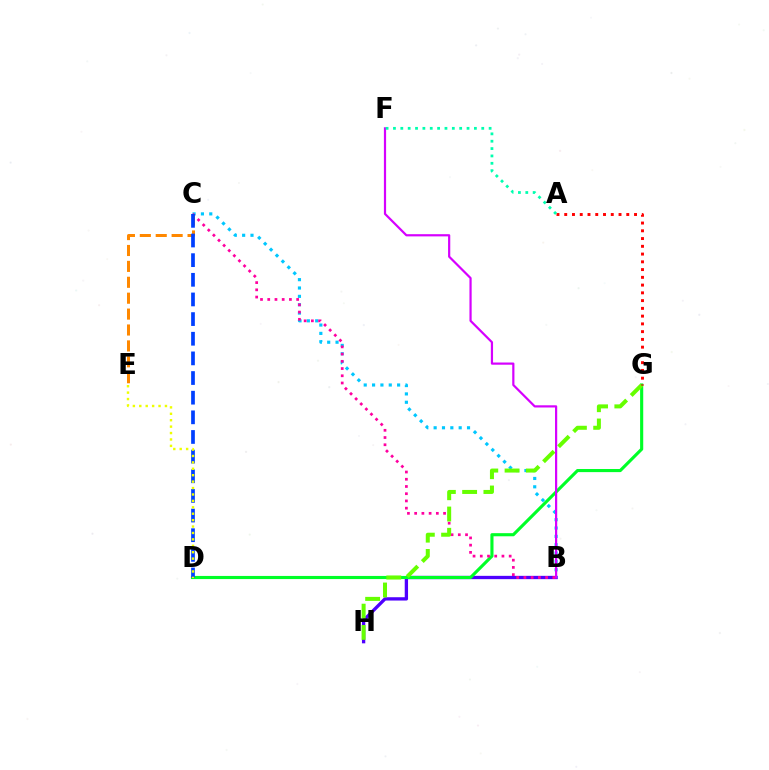{('B', 'H'): [{'color': '#4f00ff', 'line_style': 'solid', 'thickness': 2.39}], ('D', 'G'): [{'color': '#00ff27', 'line_style': 'solid', 'thickness': 2.25}], ('B', 'C'): [{'color': '#00c7ff', 'line_style': 'dotted', 'thickness': 2.27}, {'color': '#ff00a0', 'line_style': 'dotted', 'thickness': 1.96}], ('C', 'E'): [{'color': '#ff8800', 'line_style': 'dashed', 'thickness': 2.16}], ('G', 'H'): [{'color': '#66ff00', 'line_style': 'dashed', 'thickness': 2.89}], ('B', 'F'): [{'color': '#d600ff', 'line_style': 'solid', 'thickness': 1.58}], ('C', 'D'): [{'color': '#003fff', 'line_style': 'dashed', 'thickness': 2.67}], ('D', 'E'): [{'color': '#eeff00', 'line_style': 'dotted', 'thickness': 1.74}], ('A', 'G'): [{'color': '#ff0000', 'line_style': 'dotted', 'thickness': 2.11}], ('A', 'F'): [{'color': '#00ffaf', 'line_style': 'dotted', 'thickness': 2.0}]}